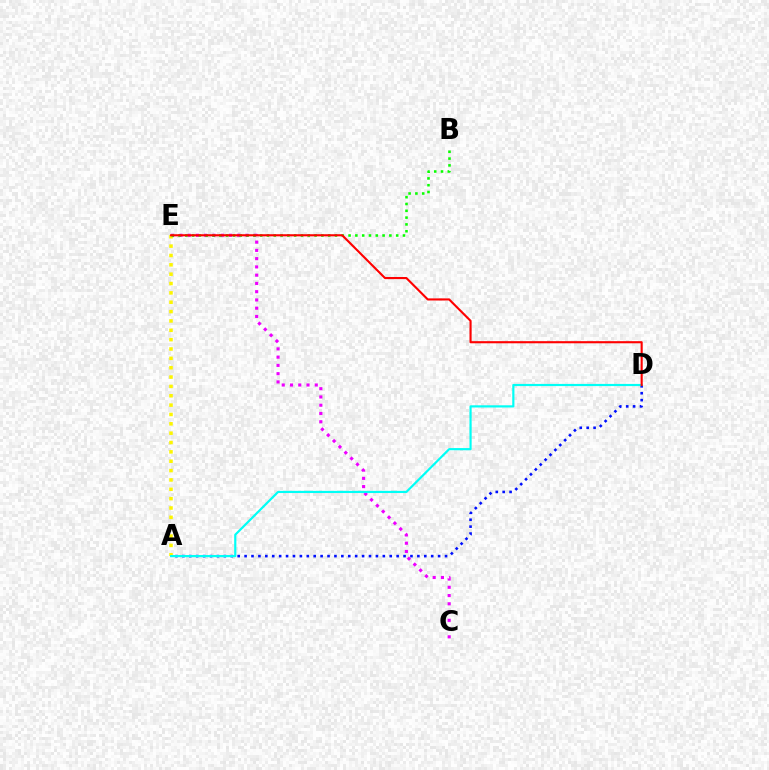{('C', 'E'): [{'color': '#ee00ff', 'line_style': 'dotted', 'thickness': 2.24}], ('A', 'D'): [{'color': '#0010ff', 'line_style': 'dotted', 'thickness': 1.88}, {'color': '#00fff6', 'line_style': 'solid', 'thickness': 1.57}], ('A', 'E'): [{'color': '#fcf500', 'line_style': 'dotted', 'thickness': 2.54}], ('B', 'E'): [{'color': '#08ff00', 'line_style': 'dotted', 'thickness': 1.85}], ('D', 'E'): [{'color': '#ff0000', 'line_style': 'solid', 'thickness': 1.52}]}